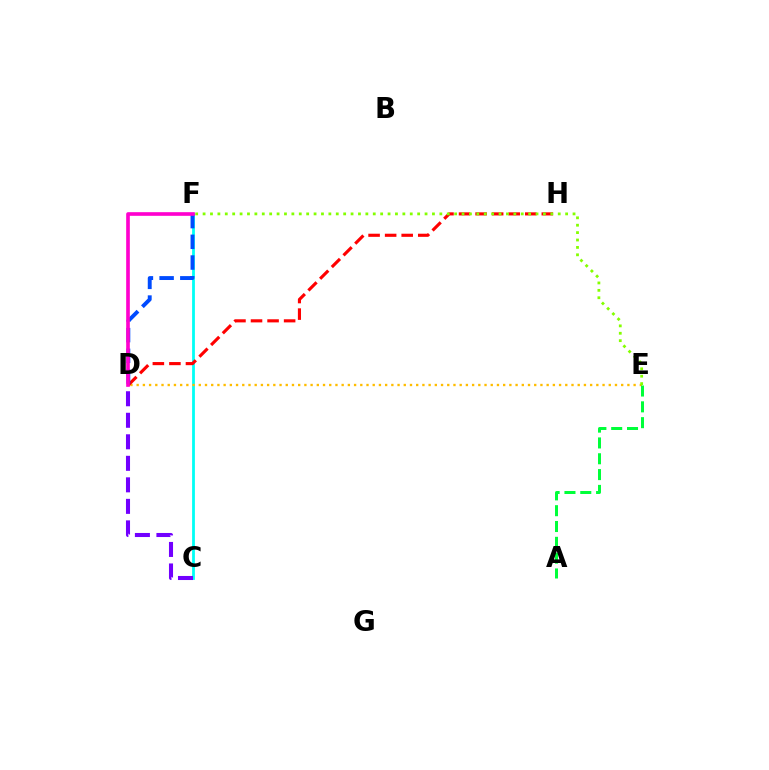{('C', 'F'): [{'color': '#00fff6', 'line_style': 'solid', 'thickness': 2.01}], ('D', 'E'): [{'color': '#ffbd00', 'line_style': 'dotted', 'thickness': 1.69}], ('D', 'H'): [{'color': '#ff0000', 'line_style': 'dashed', 'thickness': 2.25}], ('D', 'F'): [{'color': '#004bff', 'line_style': 'dashed', 'thickness': 2.81}, {'color': '#ff00cf', 'line_style': 'solid', 'thickness': 2.63}], ('A', 'E'): [{'color': '#00ff39', 'line_style': 'dashed', 'thickness': 2.15}], ('C', 'D'): [{'color': '#7200ff', 'line_style': 'dashed', 'thickness': 2.92}], ('E', 'F'): [{'color': '#84ff00', 'line_style': 'dotted', 'thickness': 2.01}]}